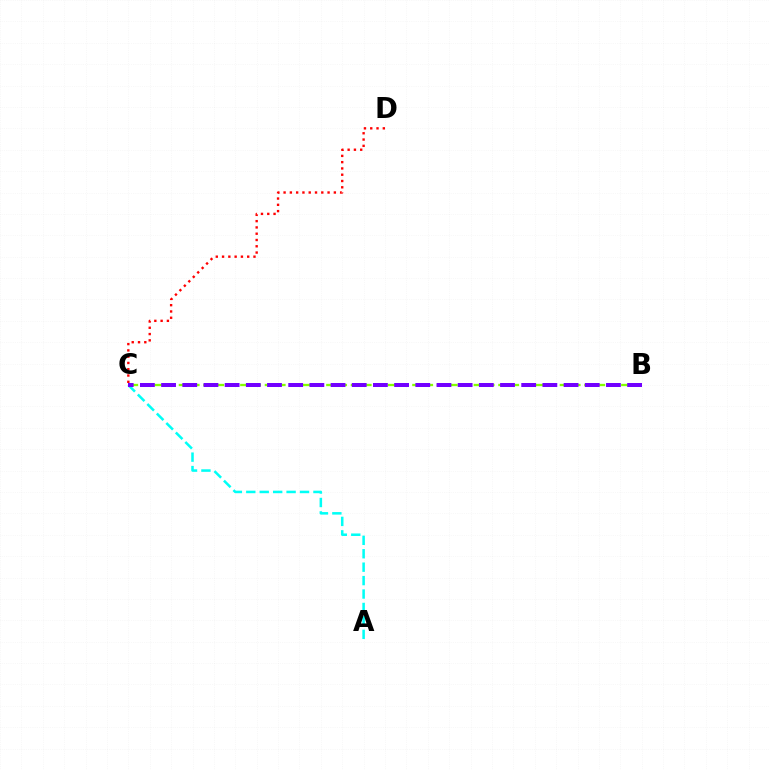{('C', 'D'): [{'color': '#ff0000', 'line_style': 'dotted', 'thickness': 1.71}], ('A', 'C'): [{'color': '#00fff6', 'line_style': 'dashed', 'thickness': 1.82}], ('B', 'C'): [{'color': '#84ff00', 'line_style': 'dashed', 'thickness': 1.67}, {'color': '#7200ff', 'line_style': 'dashed', 'thickness': 2.88}]}